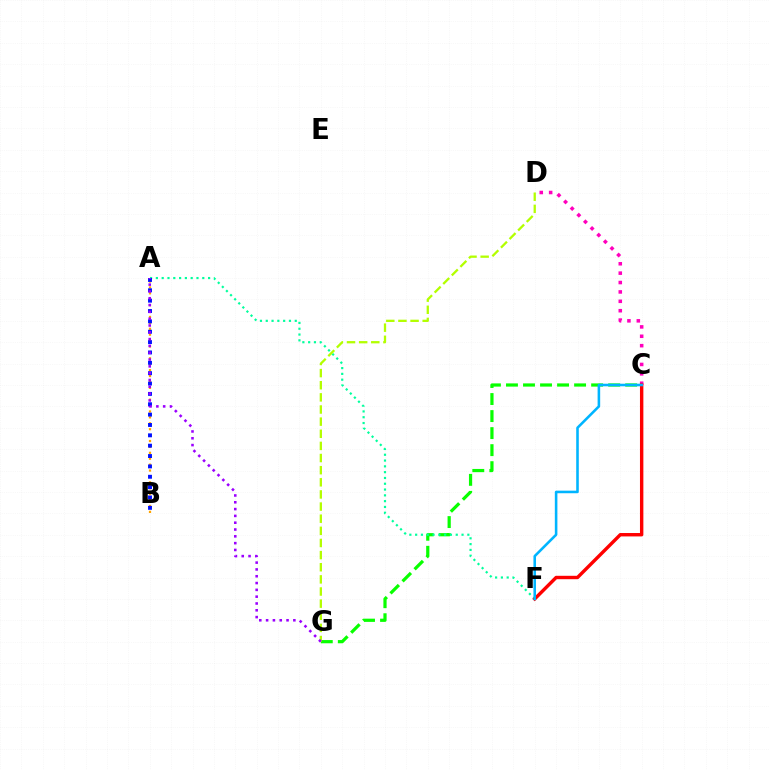{('C', 'G'): [{'color': '#08ff00', 'line_style': 'dashed', 'thickness': 2.31}], ('A', 'B'): [{'color': '#ffa500', 'line_style': 'dotted', 'thickness': 1.6}, {'color': '#0010ff', 'line_style': 'dotted', 'thickness': 2.81}], ('A', 'F'): [{'color': '#00ff9d', 'line_style': 'dotted', 'thickness': 1.58}], ('D', 'G'): [{'color': '#b3ff00', 'line_style': 'dashed', 'thickness': 1.65}], ('C', 'D'): [{'color': '#ff00bd', 'line_style': 'dotted', 'thickness': 2.55}], ('C', 'F'): [{'color': '#ff0000', 'line_style': 'solid', 'thickness': 2.45}, {'color': '#00b5ff', 'line_style': 'solid', 'thickness': 1.86}], ('A', 'G'): [{'color': '#9b00ff', 'line_style': 'dotted', 'thickness': 1.85}]}